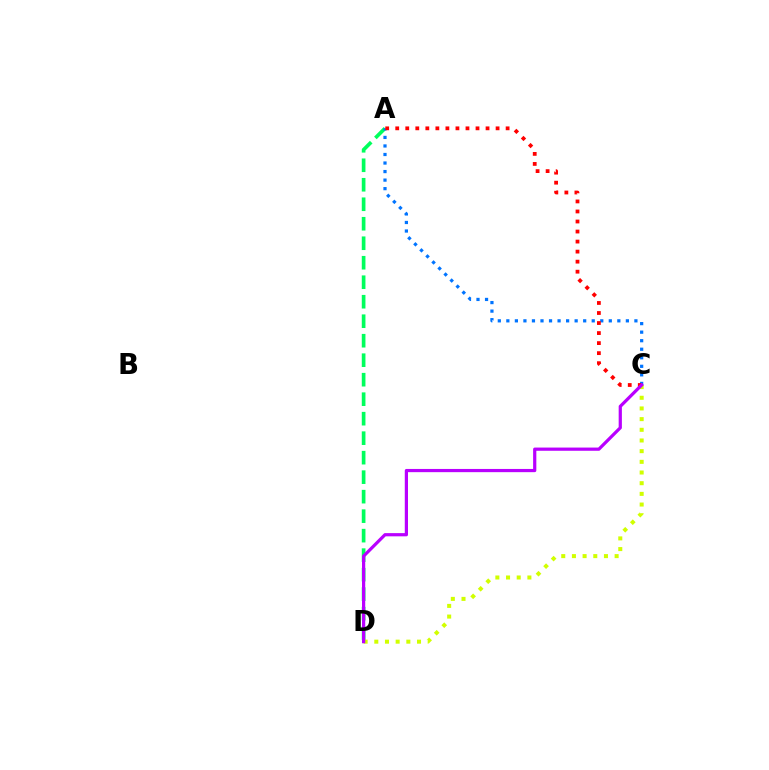{('A', 'D'): [{'color': '#00ff5c', 'line_style': 'dashed', 'thickness': 2.65}], ('A', 'C'): [{'color': '#0074ff', 'line_style': 'dotted', 'thickness': 2.32}, {'color': '#ff0000', 'line_style': 'dotted', 'thickness': 2.73}], ('C', 'D'): [{'color': '#d1ff00', 'line_style': 'dotted', 'thickness': 2.9}, {'color': '#b900ff', 'line_style': 'solid', 'thickness': 2.31}]}